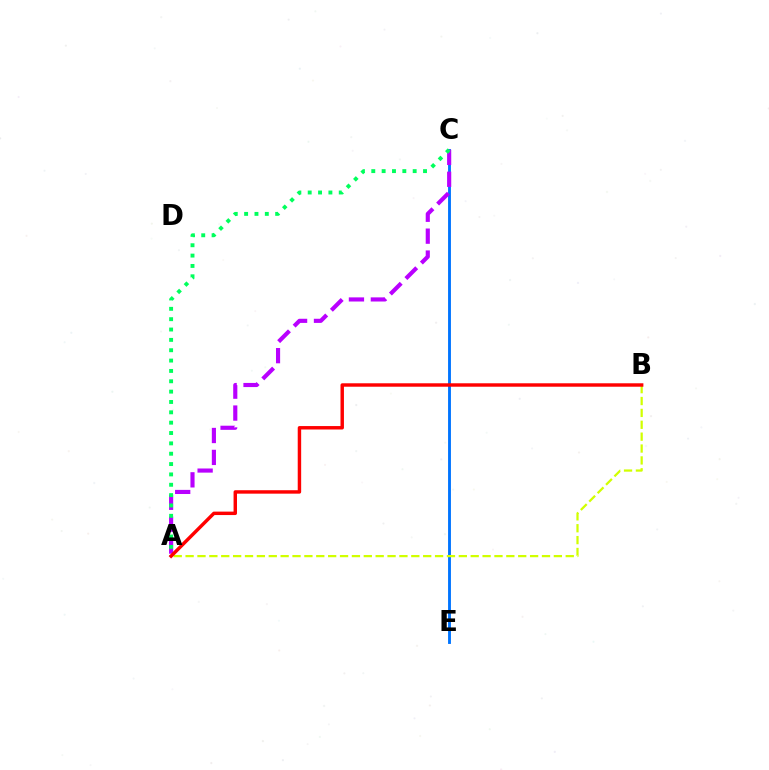{('C', 'E'): [{'color': '#0074ff', 'line_style': 'solid', 'thickness': 2.07}], ('A', 'C'): [{'color': '#b900ff', 'line_style': 'dashed', 'thickness': 2.98}, {'color': '#00ff5c', 'line_style': 'dotted', 'thickness': 2.81}], ('A', 'B'): [{'color': '#d1ff00', 'line_style': 'dashed', 'thickness': 1.61}, {'color': '#ff0000', 'line_style': 'solid', 'thickness': 2.48}]}